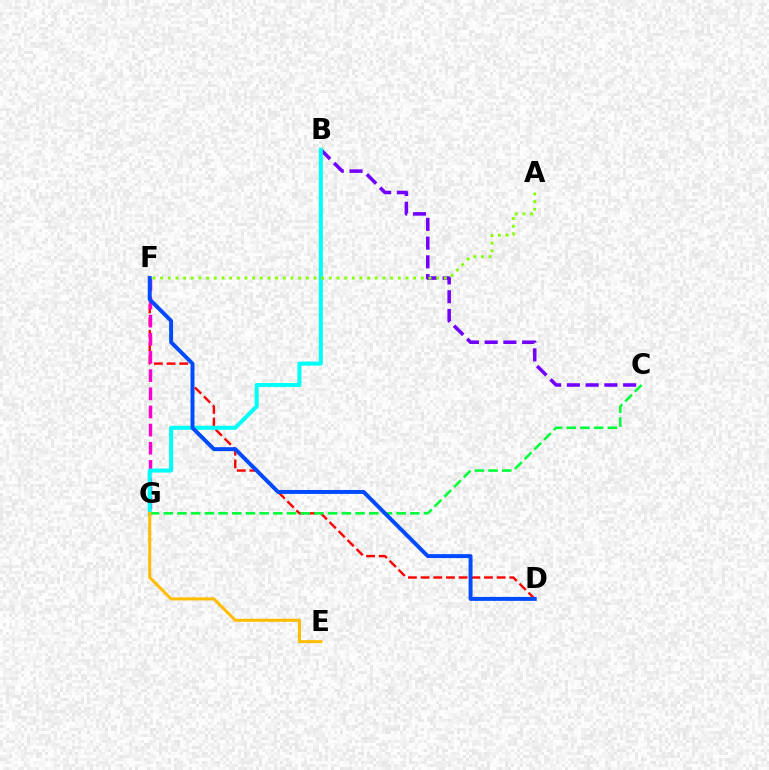{('D', 'F'): [{'color': '#ff0000', 'line_style': 'dashed', 'thickness': 1.72}, {'color': '#004bff', 'line_style': 'solid', 'thickness': 2.84}], ('B', 'C'): [{'color': '#7200ff', 'line_style': 'dashed', 'thickness': 2.55}], ('F', 'G'): [{'color': '#ff00cf', 'line_style': 'dashed', 'thickness': 2.47}], ('B', 'G'): [{'color': '#00fff6', 'line_style': 'solid', 'thickness': 2.89}], ('C', 'G'): [{'color': '#00ff39', 'line_style': 'dashed', 'thickness': 1.86}], ('A', 'F'): [{'color': '#84ff00', 'line_style': 'dotted', 'thickness': 2.08}], ('E', 'G'): [{'color': '#ffbd00', 'line_style': 'solid', 'thickness': 2.2}]}